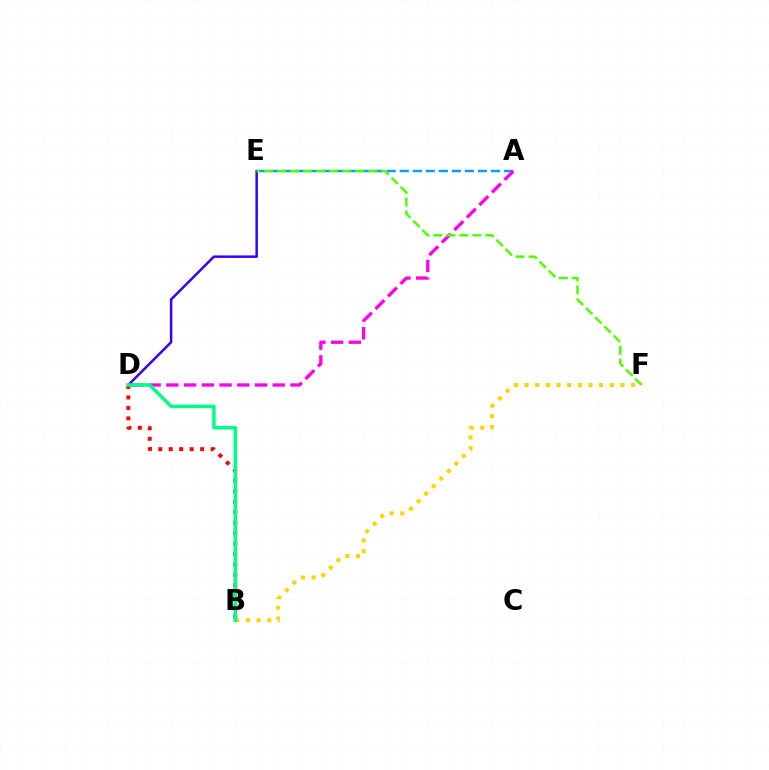{('A', 'E'): [{'color': '#009eff', 'line_style': 'dashed', 'thickness': 1.77}], ('D', 'E'): [{'color': '#3700ff', 'line_style': 'solid', 'thickness': 1.8}], ('B', 'F'): [{'color': '#ffd500', 'line_style': 'dotted', 'thickness': 2.89}], ('B', 'D'): [{'color': '#ff0000', 'line_style': 'dotted', 'thickness': 2.84}, {'color': '#00ff86', 'line_style': 'solid', 'thickness': 2.53}], ('A', 'D'): [{'color': '#ff00ed', 'line_style': 'dashed', 'thickness': 2.41}], ('E', 'F'): [{'color': '#4fff00', 'line_style': 'dashed', 'thickness': 1.77}]}